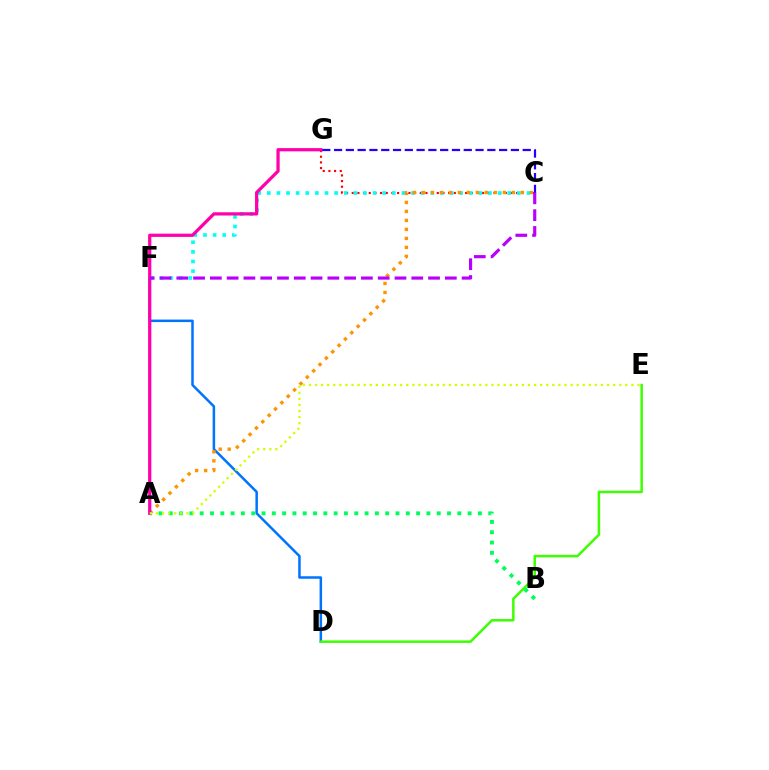{('C', 'G'): [{'color': '#ff0000', 'line_style': 'dotted', 'thickness': 1.54}, {'color': '#2500ff', 'line_style': 'dashed', 'thickness': 1.6}], ('C', 'F'): [{'color': '#00fff6', 'line_style': 'dotted', 'thickness': 2.61}, {'color': '#b900ff', 'line_style': 'dashed', 'thickness': 2.28}], ('D', 'F'): [{'color': '#0074ff', 'line_style': 'solid', 'thickness': 1.81}], ('D', 'E'): [{'color': '#3dff00', 'line_style': 'solid', 'thickness': 1.8}], ('A', 'C'): [{'color': '#ff9400', 'line_style': 'dotted', 'thickness': 2.44}], ('A', 'B'): [{'color': '#00ff5c', 'line_style': 'dotted', 'thickness': 2.8}], ('A', 'G'): [{'color': '#ff00ac', 'line_style': 'solid', 'thickness': 2.33}], ('A', 'E'): [{'color': '#d1ff00', 'line_style': 'dotted', 'thickness': 1.65}]}